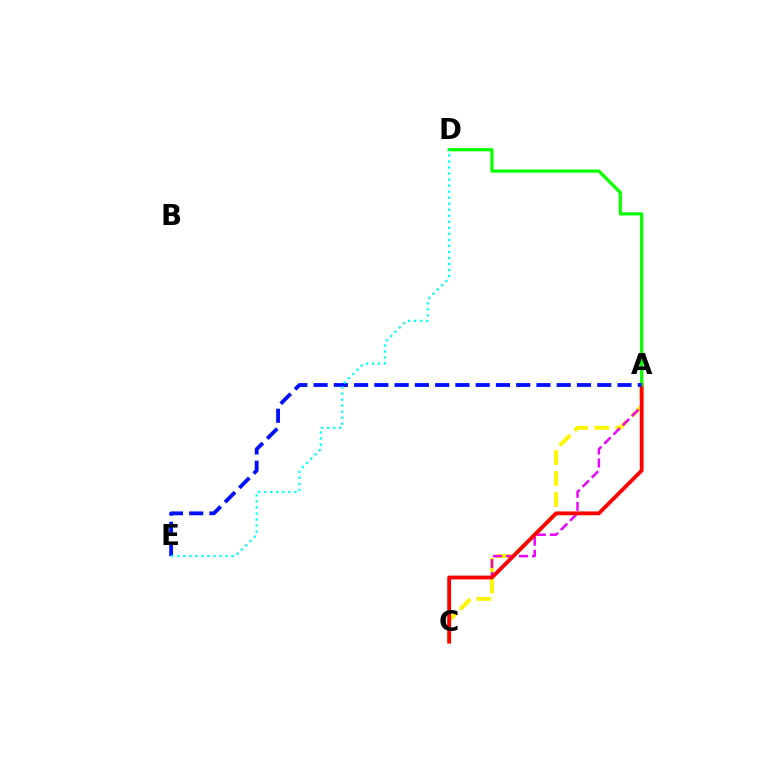{('A', 'C'): [{'color': '#fcf500', 'line_style': 'dashed', 'thickness': 2.85}, {'color': '#ee00ff', 'line_style': 'dashed', 'thickness': 1.77}, {'color': '#ff0000', 'line_style': 'solid', 'thickness': 2.75}], ('A', 'D'): [{'color': '#08ff00', 'line_style': 'solid', 'thickness': 2.31}], ('A', 'E'): [{'color': '#0010ff', 'line_style': 'dashed', 'thickness': 2.75}], ('D', 'E'): [{'color': '#00fff6', 'line_style': 'dotted', 'thickness': 1.64}]}